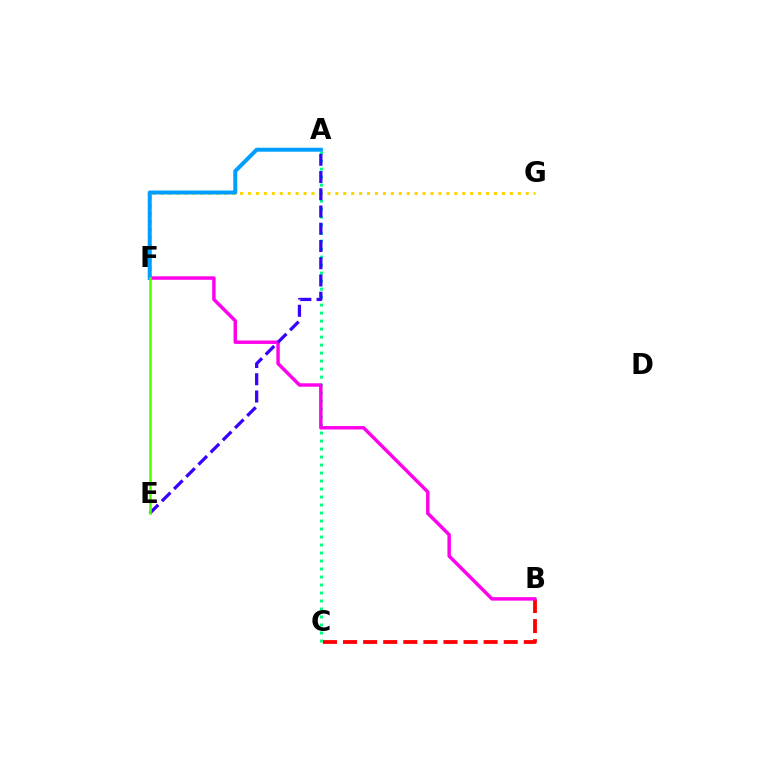{('B', 'C'): [{'color': '#ff0000', 'line_style': 'dashed', 'thickness': 2.73}], ('A', 'C'): [{'color': '#00ff86', 'line_style': 'dotted', 'thickness': 2.17}], ('F', 'G'): [{'color': '#ffd500', 'line_style': 'dotted', 'thickness': 2.16}], ('B', 'F'): [{'color': '#ff00ed', 'line_style': 'solid', 'thickness': 2.48}], ('A', 'F'): [{'color': '#009eff', 'line_style': 'solid', 'thickness': 2.87}], ('A', 'E'): [{'color': '#3700ff', 'line_style': 'dashed', 'thickness': 2.34}], ('E', 'F'): [{'color': '#4fff00', 'line_style': 'solid', 'thickness': 1.81}]}